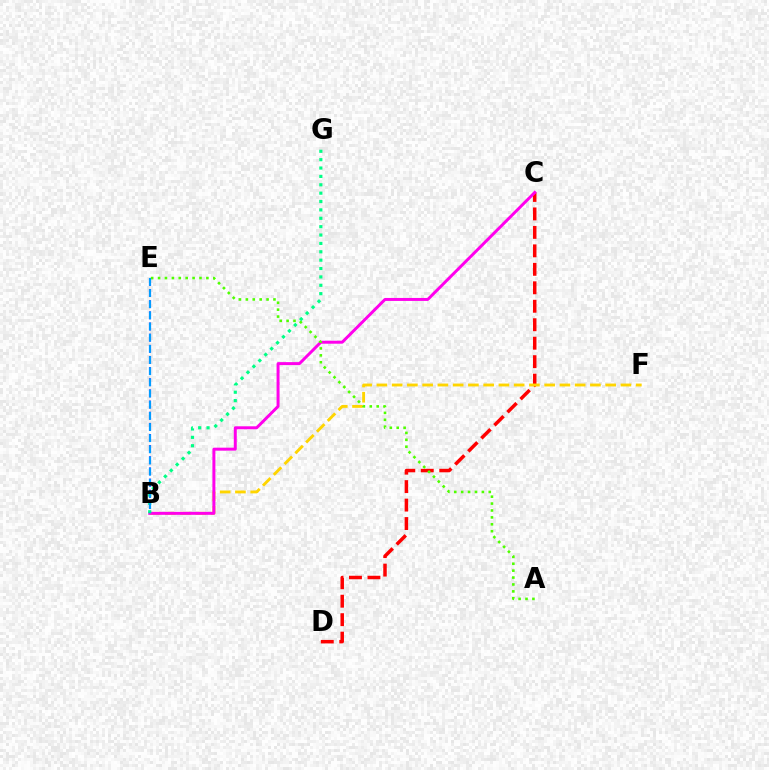{('C', 'D'): [{'color': '#ff0000', 'line_style': 'dashed', 'thickness': 2.51}], ('B', 'E'): [{'color': '#3700ff', 'line_style': 'dashed', 'thickness': 1.51}, {'color': '#009eff', 'line_style': 'dashed', 'thickness': 1.52}], ('B', 'F'): [{'color': '#ffd500', 'line_style': 'dashed', 'thickness': 2.07}], ('B', 'C'): [{'color': '#ff00ed', 'line_style': 'solid', 'thickness': 2.14}], ('A', 'E'): [{'color': '#4fff00', 'line_style': 'dotted', 'thickness': 1.88}], ('B', 'G'): [{'color': '#00ff86', 'line_style': 'dotted', 'thickness': 2.28}]}